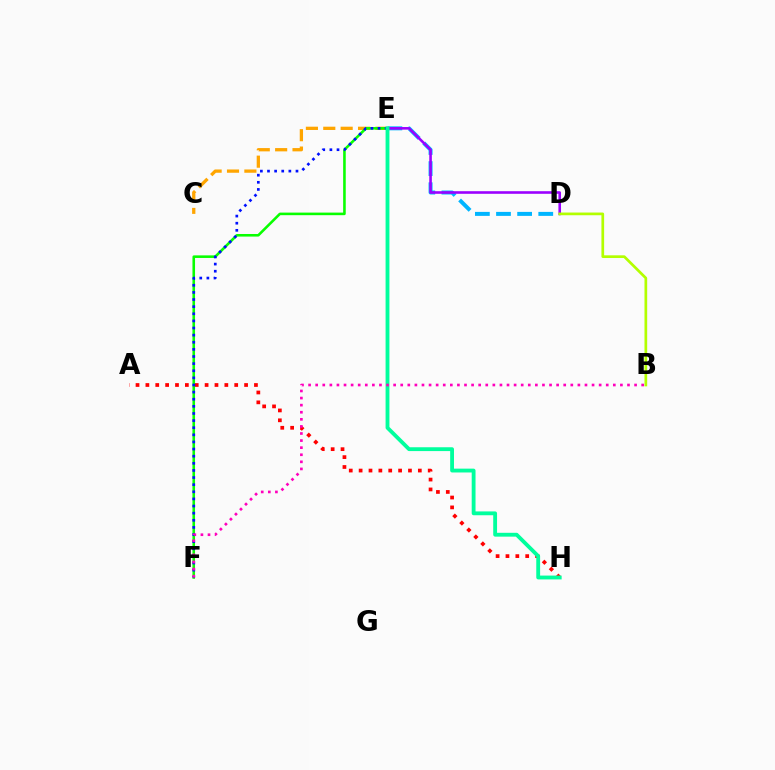{('D', 'E'): [{'color': '#00b5ff', 'line_style': 'dashed', 'thickness': 2.87}, {'color': '#9b00ff', 'line_style': 'solid', 'thickness': 1.87}], ('C', 'E'): [{'color': '#ffa500', 'line_style': 'dashed', 'thickness': 2.36}], ('B', 'D'): [{'color': '#b3ff00', 'line_style': 'solid', 'thickness': 1.94}], ('A', 'H'): [{'color': '#ff0000', 'line_style': 'dotted', 'thickness': 2.68}], ('E', 'F'): [{'color': '#08ff00', 'line_style': 'solid', 'thickness': 1.86}, {'color': '#0010ff', 'line_style': 'dotted', 'thickness': 1.93}], ('E', 'H'): [{'color': '#00ff9d', 'line_style': 'solid', 'thickness': 2.76}], ('B', 'F'): [{'color': '#ff00bd', 'line_style': 'dotted', 'thickness': 1.93}]}